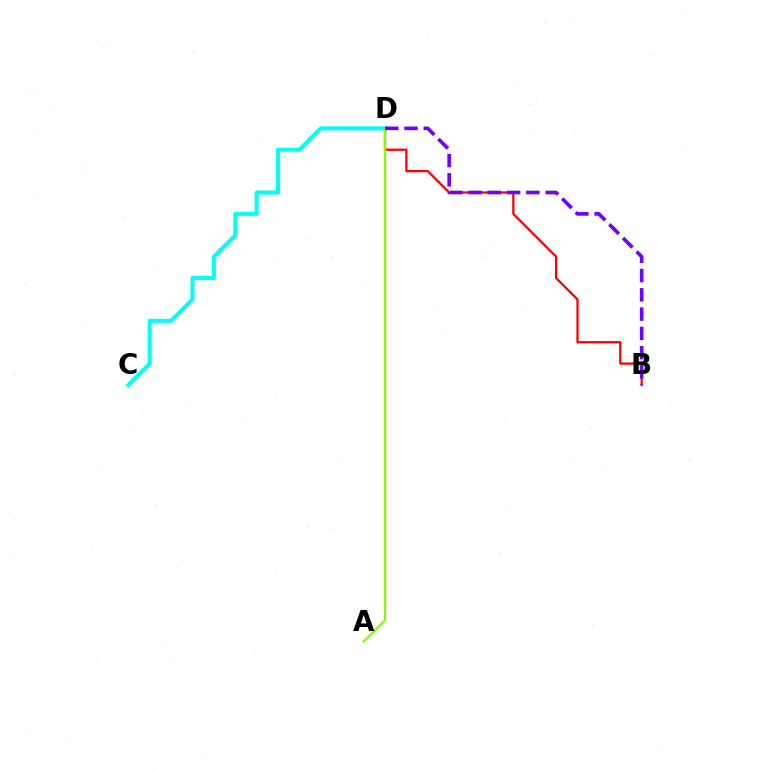{('B', 'D'): [{'color': '#ff0000', 'line_style': 'solid', 'thickness': 1.64}, {'color': '#7200ff', 'line_style': 'dashed', 'thickness': 2.62}], ('C', 'D'): [{'color': '#00fff6', 'line_style': 'solid', 'thickness': 2.9}], ('A', 'D'): [{'color': '#84ff00', 'line_style': 'solid', 'thickness': 1.67}]}